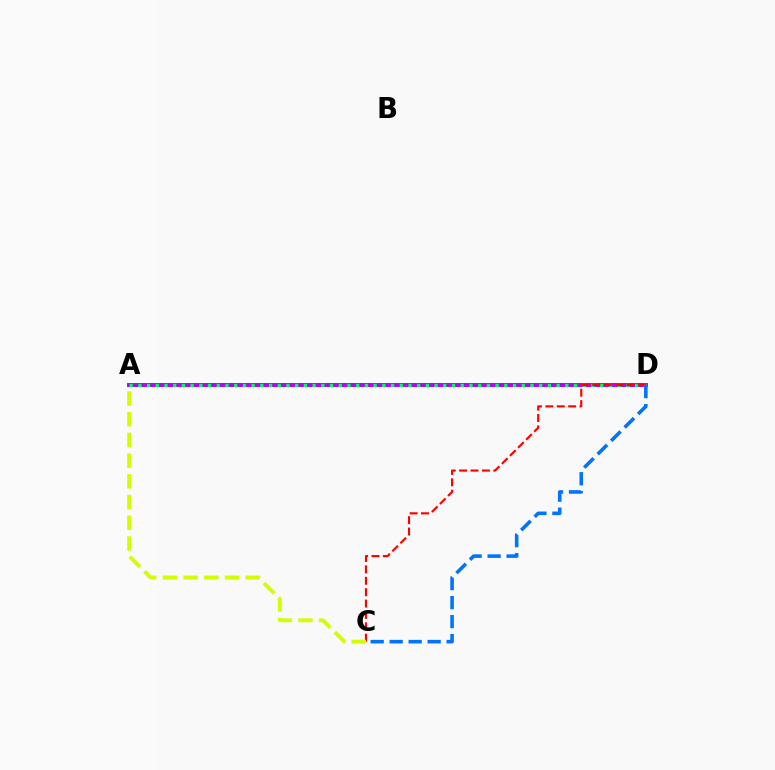{('A', 'D'): [{'color': '#b900ff', 'line_style': 'solid', 'thickness': 2.87}, {'color': '#00ff5c', 'line_style': 'dotted', 'thickness': 2.37}], ('C', 'D'): [{'color': '#ff0000', 'line_style': 'dashed', 'thickness': 1.55}, {'color': '#0074ff', 'line_style': 'dashed', 'thickness': 2.58}], ('A', 'C'): [{'color': '#d1ff00', 'line_style': 'dashed', 'thickness': 2.81}]}